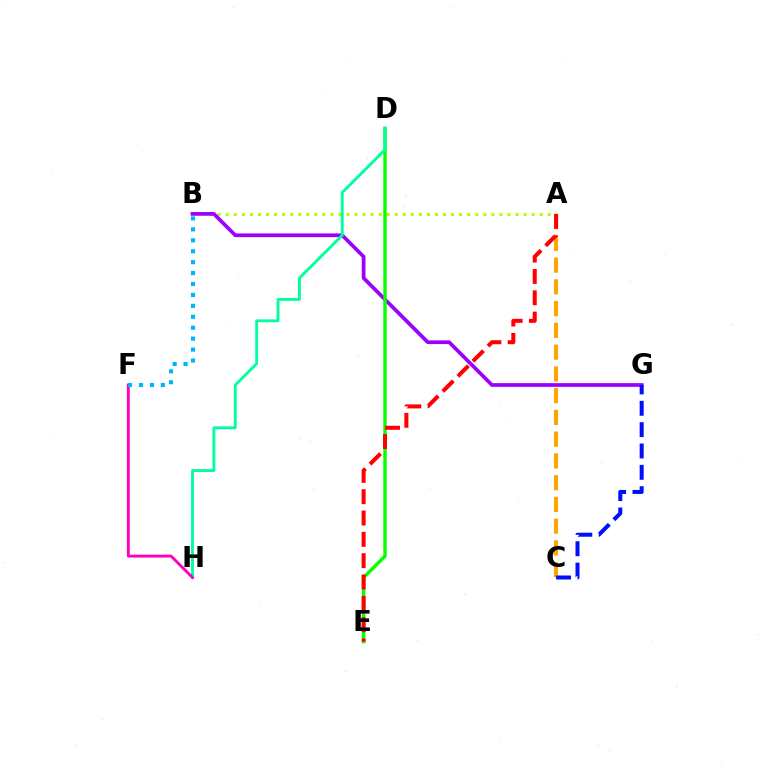{('A', 'C'): [{'color': '#ffa500', 'line_style': 'dashed', 'thickness': 2.96}], ('A', 'B'): [{'color': '#b3ff00', 'line_style': 'dotted', 'thickness': 2.19}], ('B', 'G'): [{'color': '#9b00ff', 'line_style': 'solid', 'thickness': 2.68}], ('D', 'E'): [{'color': '#08ff00', 'line_style': 'solid', 'thickness': 2.46}], ('C', 'G'): [{'color': '#0010ff', 'line_style': 'dashed', 'thickness': 2.9}], ('D', 'H'): [{'color': '#00ff9d', 'line_style': 'solid', 'thickness': 2.06}], ('F', 'H'): [{'color': '#ff00bd', 'line_style': 'solid', 'thickness': 2.09}], ('B', 'F'): [{'color': '#00b5ff', 'line_style': 'dotted', 'thickness': 2.97}], ('A', 'E'): [{'color': '#ff0000', 'line_style': 'dashed', 'thickness': 2.9}]}